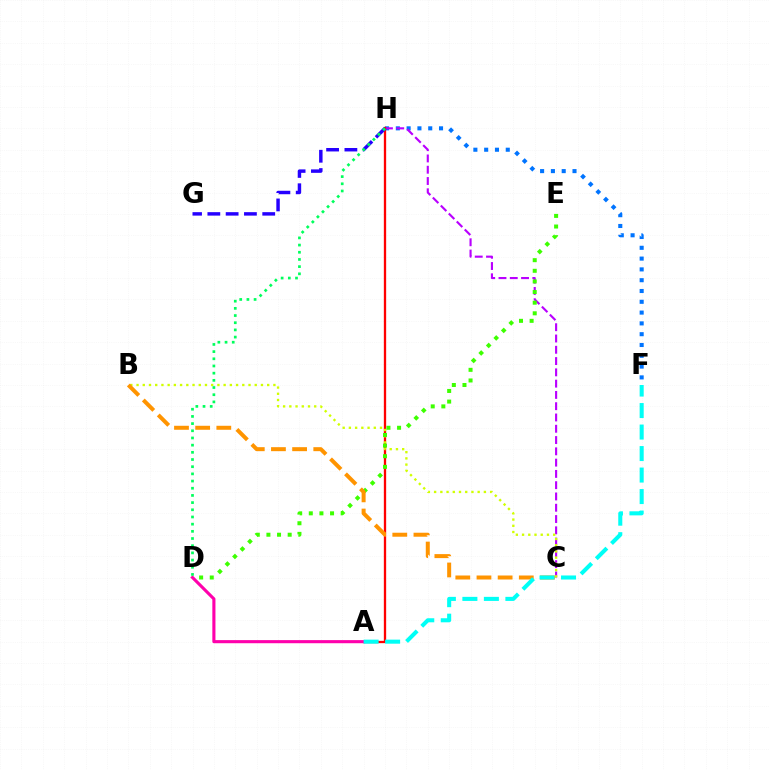{('F', 'H'): [{'color': '#0074ff', 'line_style': 'dotted', 'thickness': 2.93}], ('C', 'H'): [{'color': '#b900ff', 'line_style': 'dashed', 'thickness': 1.53}], ('A', 'H'): [{'color': '#ff0000', 'line_style': 'solid', 'thickness': 1.67}], ('G', 'H'): [{'color': '#2500ff', 'line_style': 'dashed', 'thickness': 2.48}], ('B', 'C'): [{'color': '#d1ff00', 'line_style': 'dotted', 'thickness': 1.69}, {'color': '#ff9400', 'line_style': 'dashed', 'thickness': 2.87}], ('A', 'D'): [{'color': '#ff00ac', 'line_style': 'solid', 'thickness': 2.24}], ('D', 'E'): [{'color': '#3dff00', 'line_style': 'dotted', 'thickness': 2.89}], ('D', 'H'): [{'color': '#00ff5c', 'line_style': 'dotted', 'thickness': 1.95}], ('A', 'F'): [{'color': '#00fff6', 'line_style': 'dashed', 'thickness': 2.92}]}